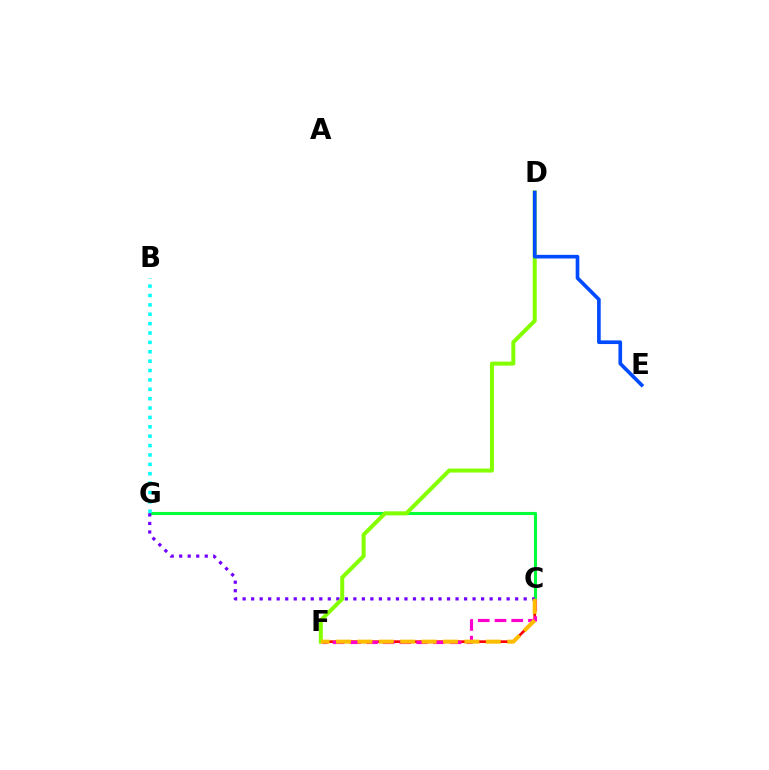{('C', 'F'): [{'color': '#ff0000', 'line_style': 'solid', 'thickness': 1.92}, {'color': '#ff00cf', 'line_style': 'dashed', 'thickness': 2.27}, {'color': '#ffbd00', 'line_style': 'dashed', 'thickness': 2.91}], ('C', 'G'): [{'color': '#00ff39', 'line_style': 'solid', 'thickness': 2.23}, {'color': '#7200ff', 'line_style': 'dotted', 'thickness': 2.31}], ('B', 'G'): [{'color': '#00fff6', 'line_style': 'dotted', 'thickness': 2.55}], ('D', 'F'): [{'color': '#84ff00', 'line_style': 'solid', 'thickness': 2.88}], ('D', 'E'): [{'color': '#004bff', 'line_style': 'solid', 'thickness': 2.63}]}